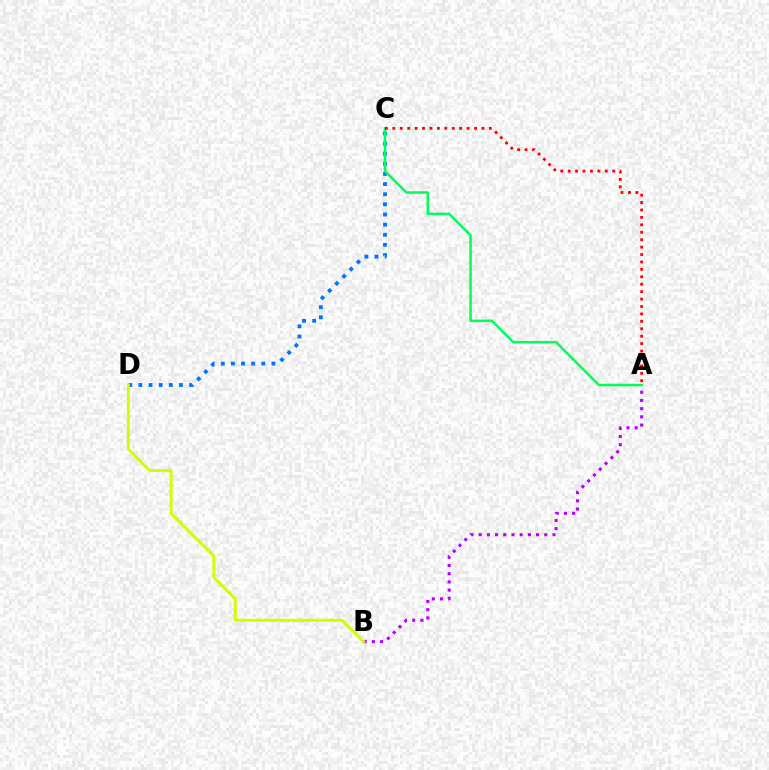{('A', 'B'): [{'color': '#b900ff', 'line_style': 'dotted', 'thickness': 2.23}], ('C', 'D'): [{'color': '#0074ff', 'line_style': 'dotted', 'thickness': 2.75}], ('B', 'D'): [{'color': '#d1ff00', 'line_style': 'solid', 'thickness': 2.14}], ('A', 'C'): [{'color': '#00ff5c', 'line_style': 'solid', 'thickness': 1.82}, {'color': '#ff0000', 'line_style': 'dotted', 'thickness': 2.02}]}